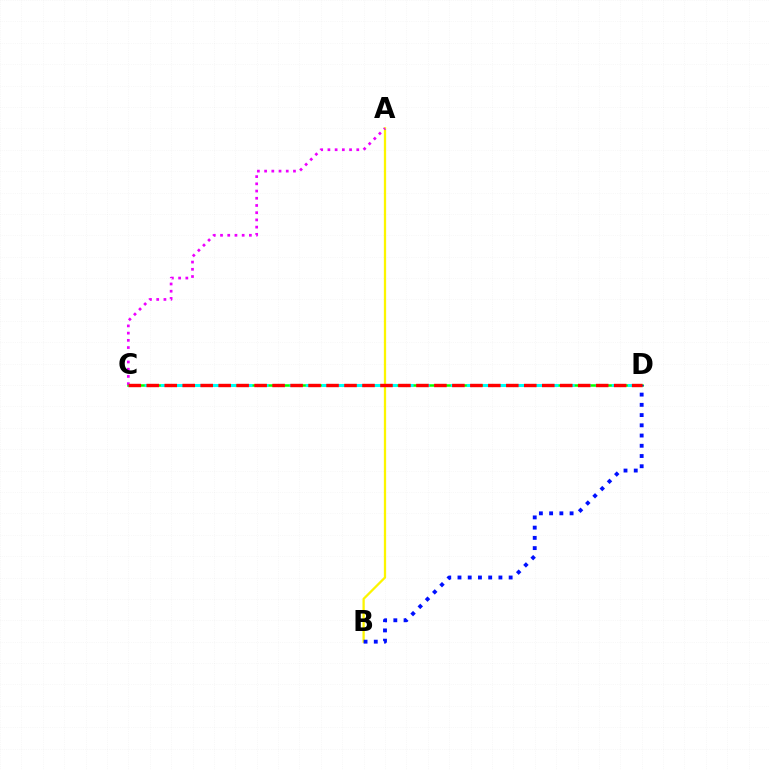{('C', 'D'): [{'color': '#08ff00', 'line_style': 'solid', 'thickness': 1.81}, {'color': '#00fff6', 'line_style': 'dashed', 'thickness': 2.19}, {'color': '#ff0000', 'line_style': 'dashed', 'thickness': 2.44}], ('A', 'B'): [{'color': '#fcf500', 'line_style': 'solid', 'thickness': 1.64}], ('A', 'C'): [{'color': '#ee00ff', 'line_style': 'dotted', 'thickness': 1.96}], ('B', 'D'): [{'color': '#0010ff', 'line_style': 'dotted', 'thickness': 2.78}]}